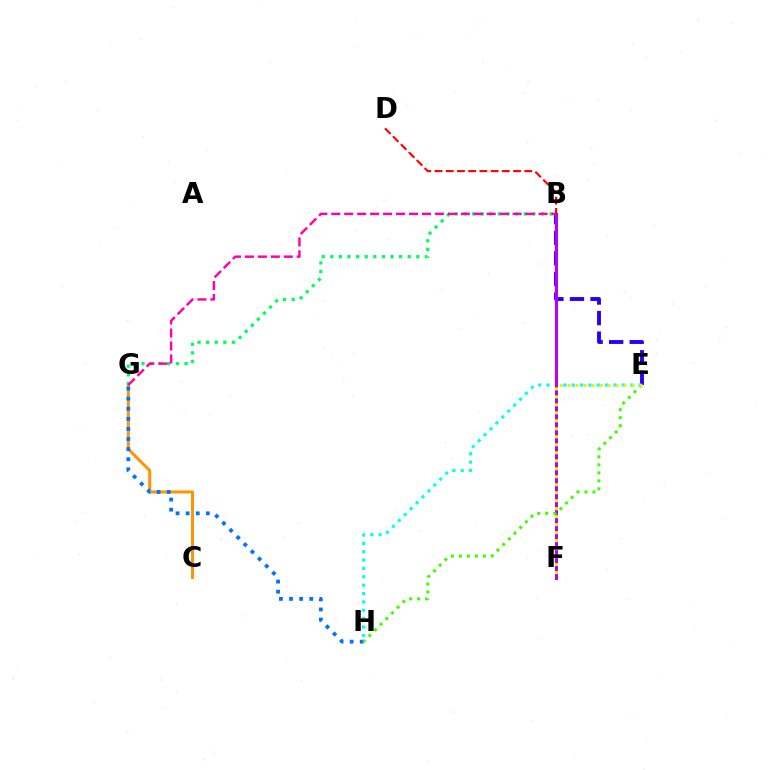{('C', 'G'): [{'color': '#ff9400', 'line_style': 'solid', 'thickness': 2.16}], ('B', 'E'): [{'color': '#2500ff', 'line_style': 'dashed', 'thickness': 2.79}], ('E', 'H'): [{'color': '#00fff6', 'line_style': 'dotted', 'thickness': 2.27}, {'color': '#3dff00', 'line_style': 'dotted', 'thickness': 2.17}], ('B', 'G'): [{'color': '#00ff5c', 'line_style': 'dotted', 'thickness': 2.34}, {'color': '#ff00ac', 'line_style': 'dashed', 'thickness': 1.76}], ('B', 'F'): [{'color': '#b900ff', 'line_style': 'solid', 'thickness': 2.15}], ('G', 'H'): [{'color': '#0074ff', 'line_style': 'dotted', 'thickness': 2.74}], ('B', 'D'): [{'color': '#ff0000', 'line_style': 'dashed', 'thickness': 1.52}], ('E', 'F'): [{'color': '#d1ff00', 'line_style': 'dotted', 'thickness': 2.17}]}